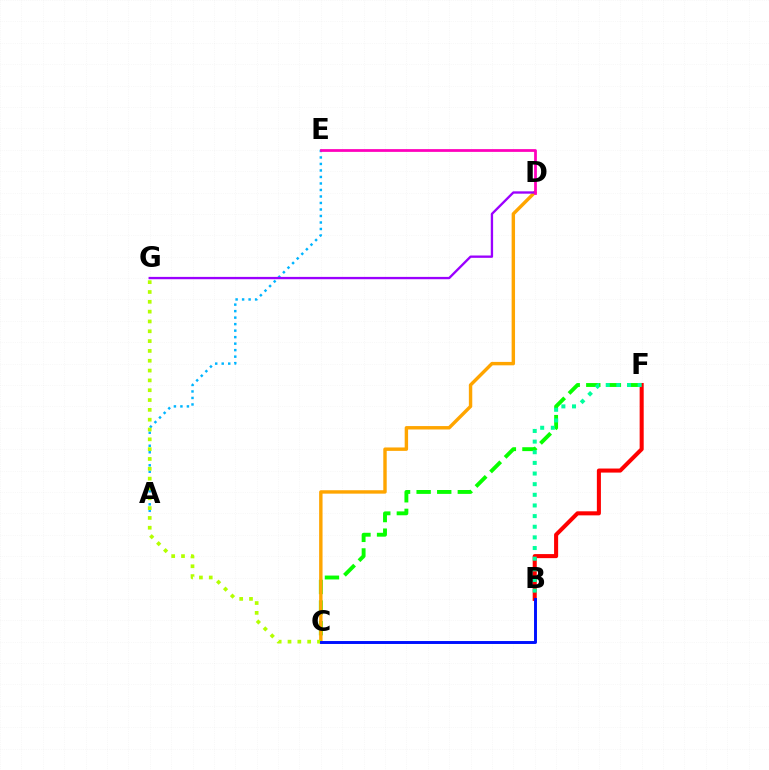{('A', 'E'): [{'color': '#00b5ff', 'line_style': 'dotted', 'thickness': 1.77}], ('C', 'F'): [{'color': '#08ff00', 'line_style': 'dashed', 'thickness': 2.8}], ('B', 'F'): [{'color': '#ff0000', 'line_style': 'solid', 'thickness': 2.92}, {'color': '#00ff9d', 'line_style': 'dotted', 'thickness': 2.89}], ('C', 'D'): [{'color': '#ffa500', 'line_style': 'solid', 'thickness': 2.46}], ('D', 'G'): [{'color': '#9b00ff', 'line_style': 'solid', 'thickness': 1.68}], ('C', 'G'): [{'color': '#b3ff00', 'line_style': 'dotted', 'thickness': 2.67}], ('D', 'E'): [{'color': '#ff00bd', 'line_style': 'solid', 'thickness': 1.99}], ('B', 'C'): [{'color': '#0010ff', 'line_style': 'solid', 'thickness': 2.11}]}